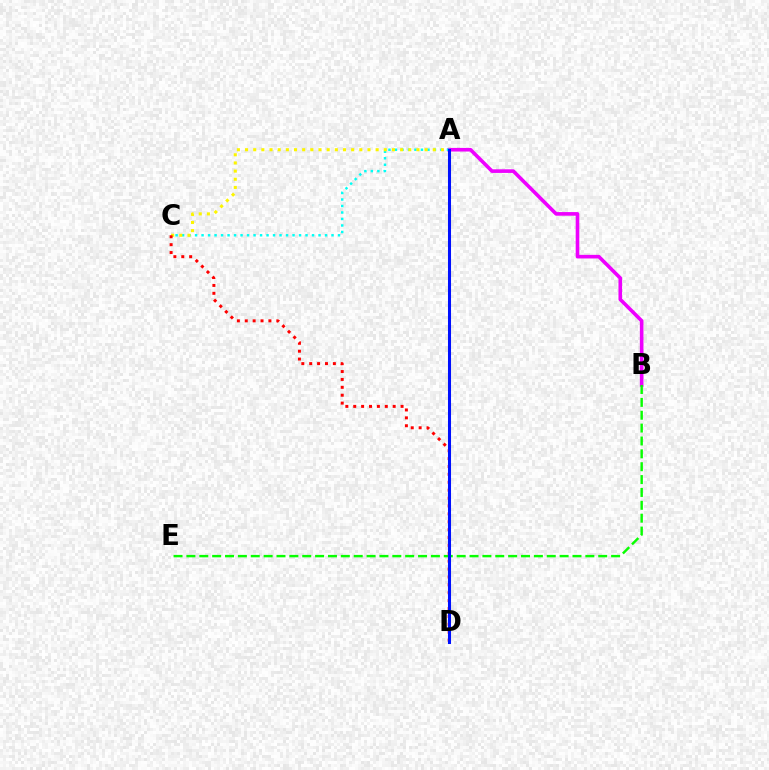{('A', 'B'): [{'color': '#ee00ff', 'line_style': 'solid', 'thickness': 2.6}], ('A', 'C'): [{'color': '#00fff6', 'line_style': 'dotted', 'thickness': 1.77}, {'color': '#fcf500', 'line_style': 'dotted', 'thickness': 2.22}], ('C', 'D'): [{'color': '#ff0000', 'line_style': 'dotted', 'thickness': 2.14}], ('B', 'E'): [{'color': '#08ff00', 'line_style': 'dashed', 'thickness': 1.75}], ('A', 'D'): [{'color': '#0010ff', 'line_style': 'solid', 'thickness': 2.19}]}